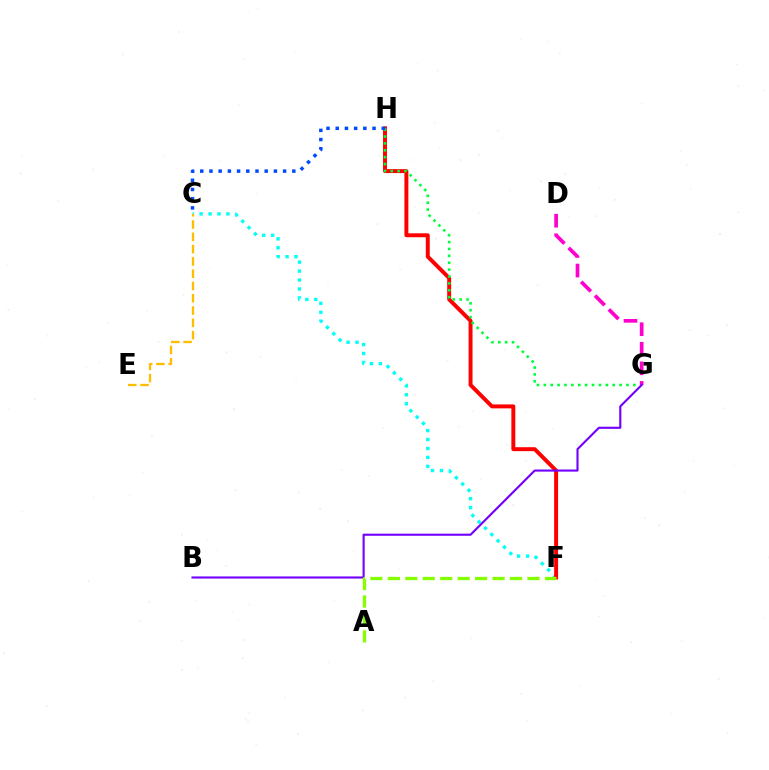{('C', 'F'): [{'color': '#00fff6', 'line_style': 'dotted', 'thickness': 2.43}], ('C', 'E'): [{'color': '#ffbd00', 'line_style': 'dashed', 'thickness': 1.67}], ('F', 'H'): [{'color': '#ff0000', 'line_style': 'solid', 'thickness': 2.84}], ('G', 'H'): [{'color': '#00ff39', 'line_style': 'dotted', 'thickness': 1.87}], ('C', 'H'): [{'color': '#004bff', 'line_style': 'dotted', 'thickness': 2.5}], ('D', 'G'): [{'color': '#ff00cf', 'line_style': 'dashed', 'thickness': 2.66}], ('B', 'G'): [{'color': '#7200ff', 'line_style': 'solid', 'thickness': 1.53}], ('A', 'F'): [{'color': '#84ff00', 'line_style': 'dashed', 'thickness': 2.37}]}